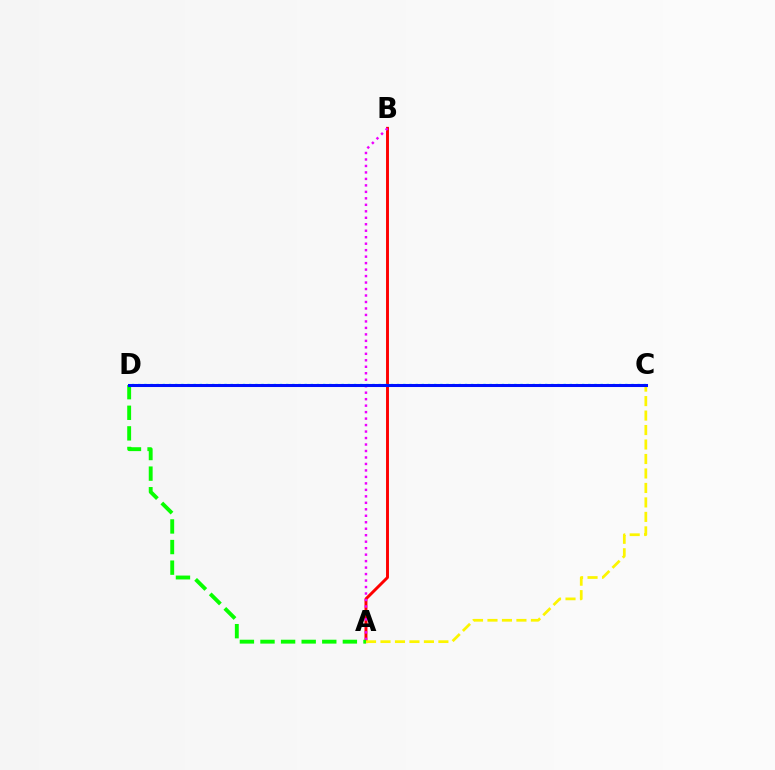{('A', 'B'): [{'color': '#ff0000', 'line_style': 'solid', 'thickness': 2.11}, {'color': '#ee00ff', 'line_style': 'dotted', 'thickness': 1.76}], ('A', 'D'): [{'color': '#08ff00', 'line_style': 'dashed', 'thickness': 2.8}], ('A', 'C'): [{'color': '#fcf500', 'line_style': 'dashed', 'thickness': 1.97}], ('C', 'D'): [{'color': '#00fff6', 'line_style': 'dotted', 'thickness': 1.68}, {'color': '#0010ff', 'line_style': 'solid', 'thickness': 2.2}]}